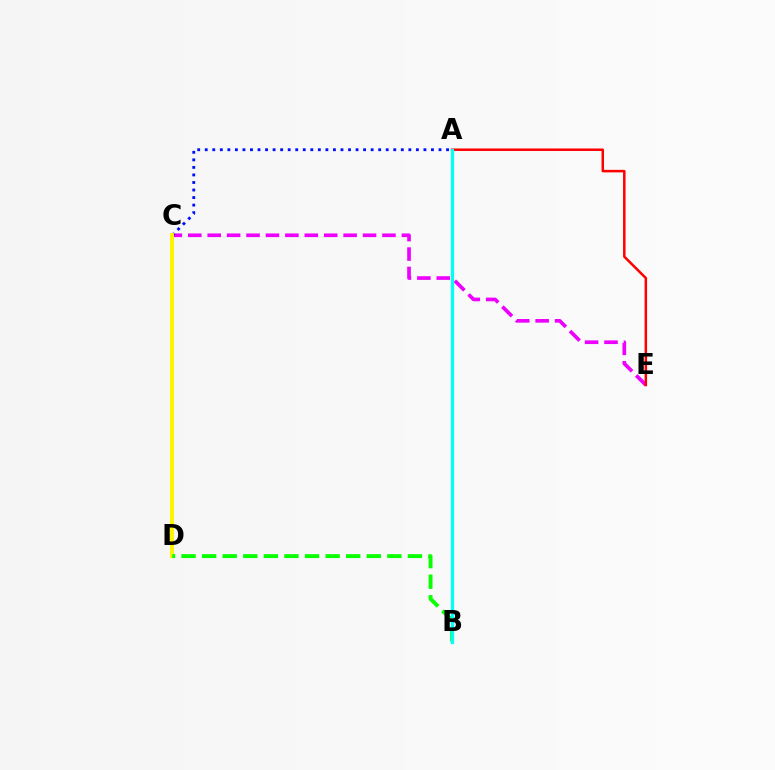{('C', 'E'): [{'color': '#ee00ff', 'line_style': 'dashed', 'thickness': 2.64}], ('A', 'C'): [{'color': '#0010ff', 'line_style': 'dotted', 'thickness': 2.05}], ('C', 'D'): [{'color': '#fcf500', 'line_style': 'solid', 'thickness': 2.89}], ('A', 'E'): [{'color': '#ff0000', 'line_style': 'solid', 'thickness': 1.8}], ('B', 'D'): [{'color': '#08ff00', 'line_style': 'dashed', 'thickness': 2.8}], ('A', 'B'): [{'color': '#00fff6', 'line_style': 'solid', 'thickness': 2.37}]}